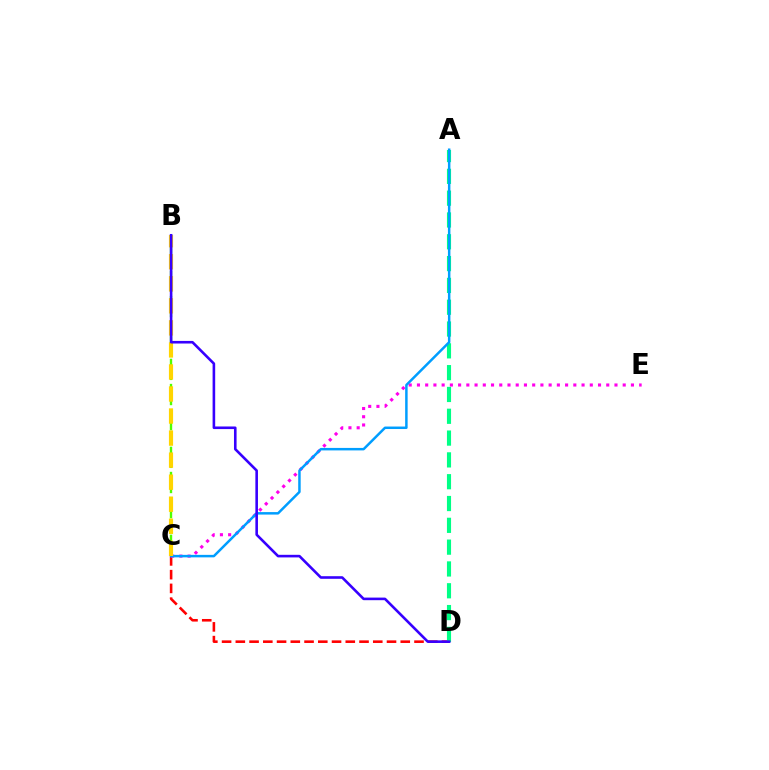{('C', 'D'): [{'color': '#ff0000', 'line_style': 'dashed', 'thickness': 1.87}], ('A', 'D'): [{'color': '#00ff86', 'line_style': 'dashed', 'thickness': 2.96}], ('C', 'E'): [{'color': '#ff00ed', 'line_style': 'dotted', 'thickness': 2.24}], ('A', 'C'): [{'color': '#009eff', 'line_style': 'solid', 'thickness': 1.79}], ('B', 'C'): [{'color': '#4fff00', 'line_style': 'dashed', 'thickness': 1.71}, {'color': '#ffd500', 'line_style': 'dashed', 'thickness': 2.99}], ('B', 'D'): [{'color': '#3700ff', 'line_style': 'solid', 'thickness': 1.87}]}